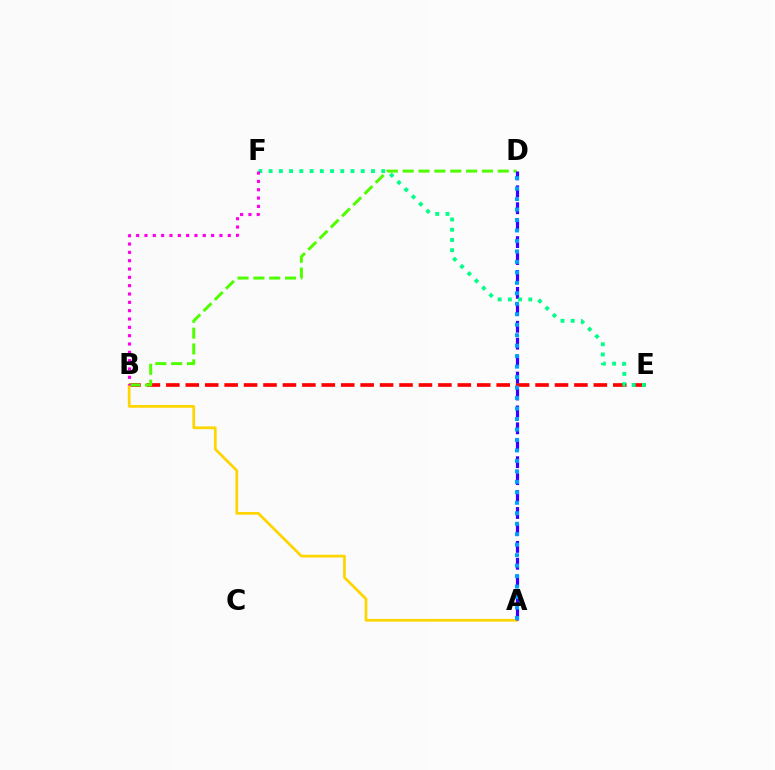{('B', 'E'): [{'color': '#ff0000', 'line_style': 'dashed', 'thickness': 2.64}], ('B', 'D'): [{'color': '#4fff00', 'line_style': 'dashed', 'thickness': 2.15}], ('A', 'B'): [{'color': '#ffd500', 'line_style': 'solid', 'thickness': 1.96}], ('A', 'D'): [{'color': '#3700ff', 'line_style': 'dashed', 'thickness': 2.3}, {'color': '#009eff', 'line_style': 'dotted', 'thickness': 2.85}], ('E', 'F'): [{'color': '#00ff86', 'line_style': 'dotted', 'thickness': 2.78}], ('B', 'F'): [{'color': '#ff00ed', 'line_style': 'dotted', 'thickness': 2.26}]}